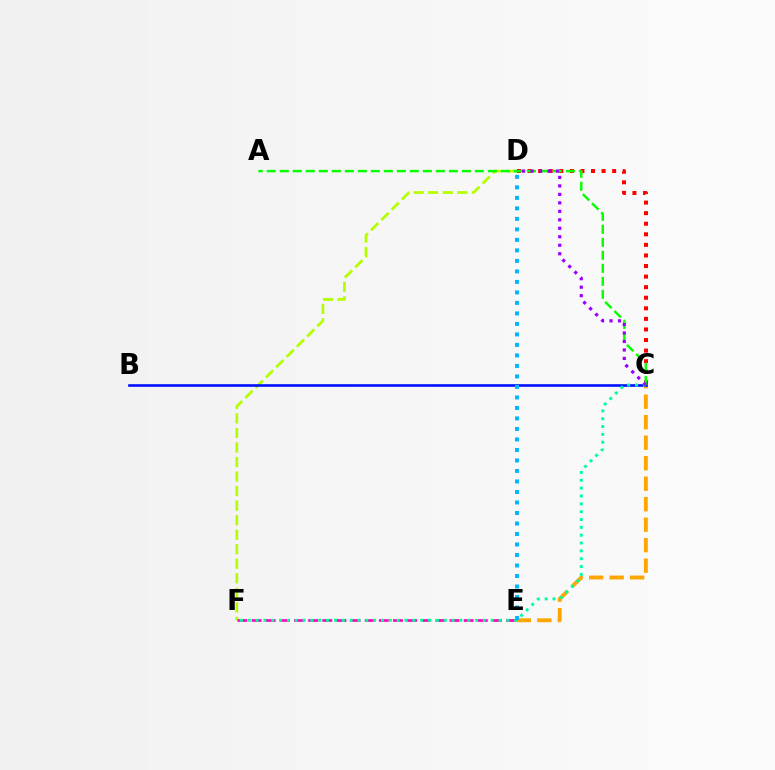{('C', 'E'): [{'color': '#ffa500', 'line_style': 'dashed', 'thickness': 2.79}], ('D', 'F'): [{'color': '#b3ff00', 'line_style': 'dashed', 'thickness': 1.97}], ('B', 'C'): [{'color': '#0010ff', 'line_style': 'solid', 'thickness': 1.89}], ('C', 'D'): [{'color': '#ff0000', 'line_style': 'dotted', 'thickness': 2.87}, {'color': '#9b00ff', 'line_style': 'dotted', 'thickness': 2.3}], ('E', 'F'): [{'color': '#ff00bd', 'line_style': 'dashed', 'thickness': 1.92}], ('A', 'C'): [{'color': '#08ff00', 'line_style': 'dashed', 'thickness': 1.77}], ('C', 'F'): [{'color': '#00ff9d', 'line_style': 'dotted', 'thickness': 2.13}], ('D', 'E'): [{'color': '#00b5ff', 'line_style': 'dotted', 'thickness': 2.85}]}